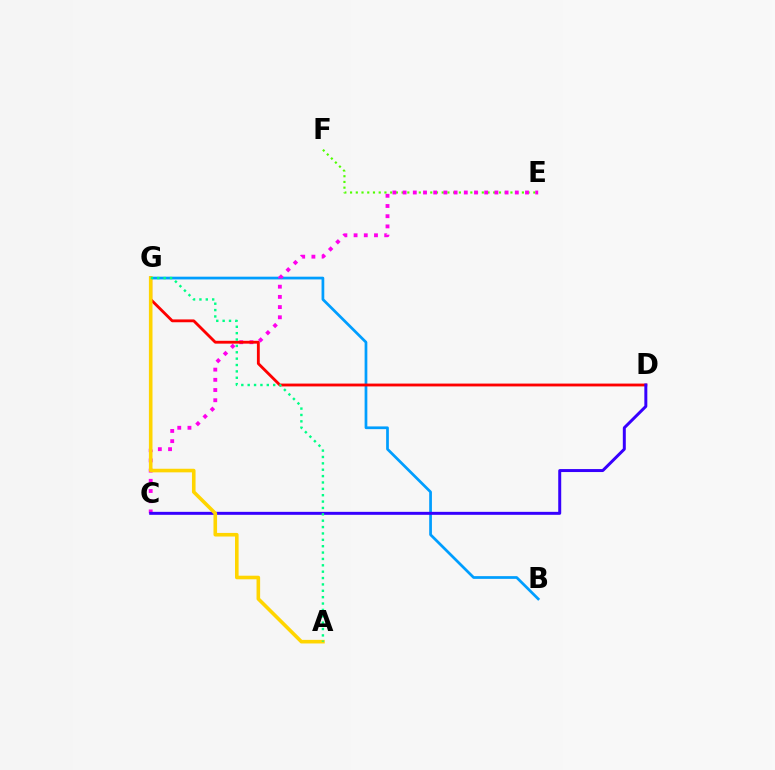{('E', 'F'): [{'color': '#4fff00', 'line_style': 'dotted', 'thickness': 1.56}], ('B', 'G'): [{'color': '#009eff', 'line_style': 'solid', 'thickness': 1.97}], ('C', 'E'): [{'color': '#ff00ed', 'line_style': 'dotted', 'thickness': 2.77}], ('D', 'G'): [{'color': '#ff0000', 'line_style': 'solid', 'thickness': 2.04}], ('C', 'D'): [{'color': '#3700ff', 'line_style': 'solid', 'thickness': 2.14}], ('A', 'G'): [{'color': '#ffd500', 'line_style': 'solid', 'thickness': 2.59}, {'color': '#00ff86', 'line_style': 'dotted', 'thickness': 1.73}]}